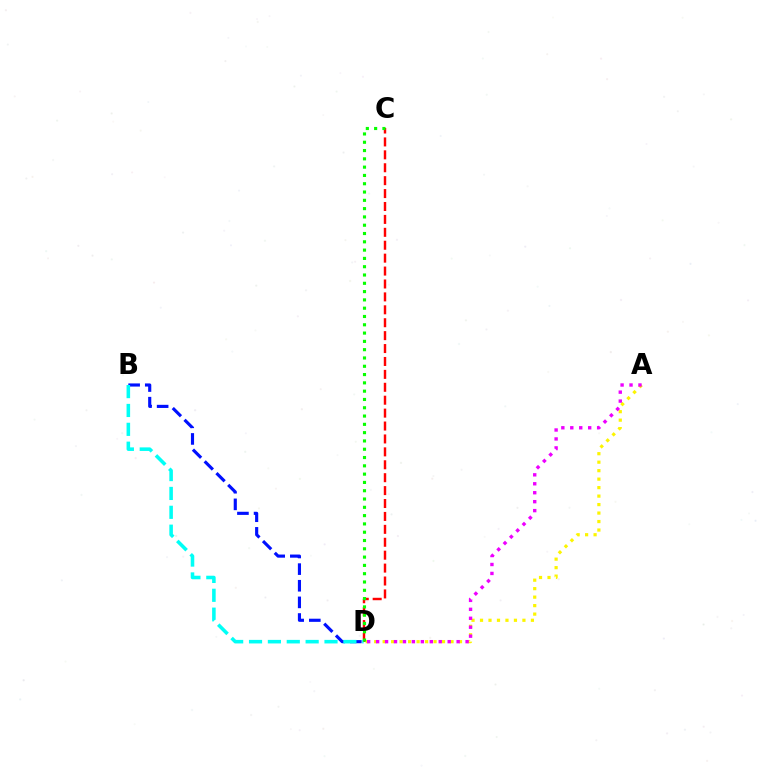{('A', 'D'): [{'color': '#fcf500', 'line_style': 'dotted', 'thickness': 2.3}, {'color': '#ee00ff', 'line_style': 'dotted', 'thickness': 2.43}], ('C', 'D'): [{'color': '#ff0000', 'line_style': 'dashed', 'thickness': 1.75}, {'color': '#08ff00', 'line_style': 'dotted', 'thickness': 2.25}], ('B', 'D'): [{'color': '#0010ff', 'line_style': 'dashed', 'thickness': 2.26}, {'color': '#00fff6', 'line_style': 'dashed', 'thickness': 2.56}]}